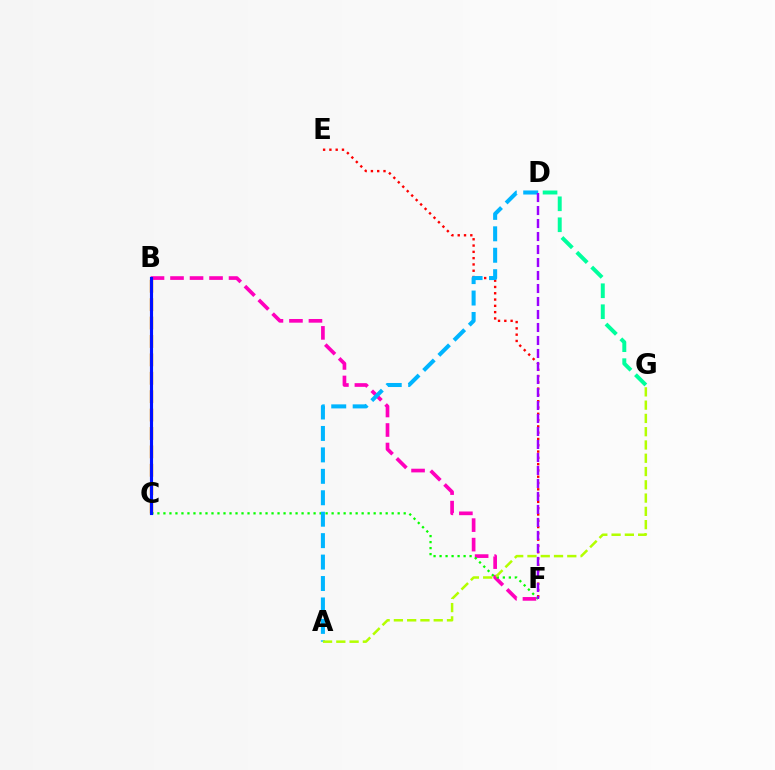{('E', 'F'): [{'color': '#ff0000', 'line_style': 'dotted', 'thickness': 1.71}], ('B', 'C'): [{'color': '#ffa500', 'line_style': 'dashed', 'thickness': 2.5}, {'color': '#0010ff', 'line_style': 'solid', 'thickness': 2.25}], ('B', 'F'): [{'color': '#ff00bd', 'line_style': 'dashed', 'thickness': 2.65}], ('C', 'F'): [{'color': '#08ff00', 'line_style': 'dotted', 'thickness': 1.63}], ('A', 'D'): [{'color': '#00b5ff', 'line_style': 'dashed', 'thickness': 2.91}], ('A', 'G'): [{'color': '#b3ff00', 'line_style': 'dashed', 'thickness': 1.8}], ('D', 'G'): [{'color': '#00ff9d', 'line_style': 'dashed', 'thickness': 2.85}], ('D', 'F'): [{'color': '#9b00ff', 'line_style': 'dashed', 'thickness': 1.77}]}